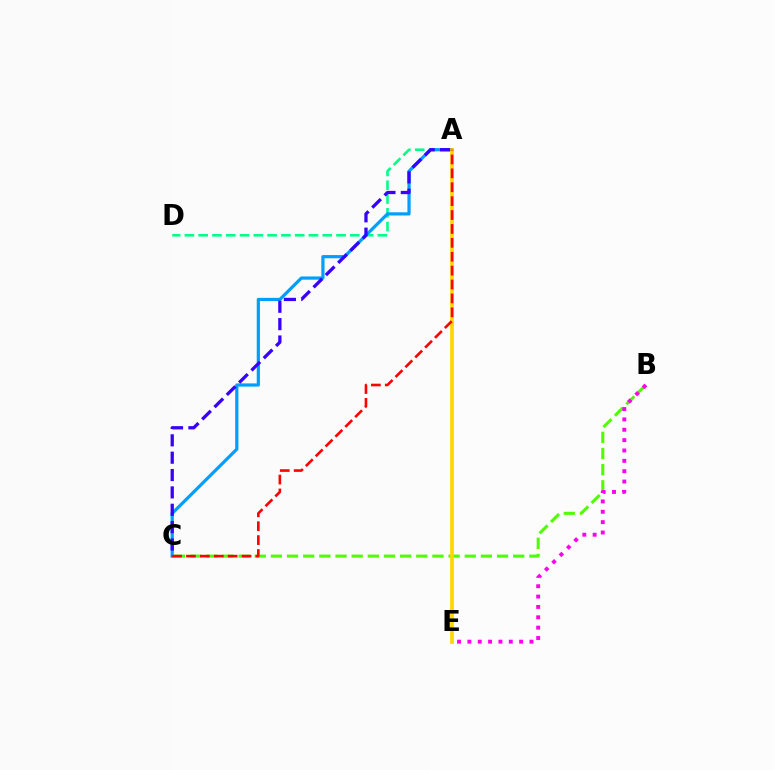{('A', 'D'): [{'color': '#00ff86', 'line_style': 'dashed', 'thickness': 1.87}], ('B', 'C'): [{'color': '#4fff00', 'line_style': 'dashed', 'thickness': 2.19}], ('A', 'C'): [{'color': '#009eff', 'line_style': 'solid', 'thickness': 2.3}, {'color': '#3700ff', 'line_style': 'dashed', 'thickness': 2.36}, {'color': '#ff0000', 'line_style': 'dashed', 'thickness': 1.89}], ('B', 'E'): [{'color': '#ff00ed', 'line_style': 'dotted', 'thickness': 2.81}], ('A', 'E'): [{'color': '#ffd500', 'line_style': 'solid', 'thickness': 2.65}]}